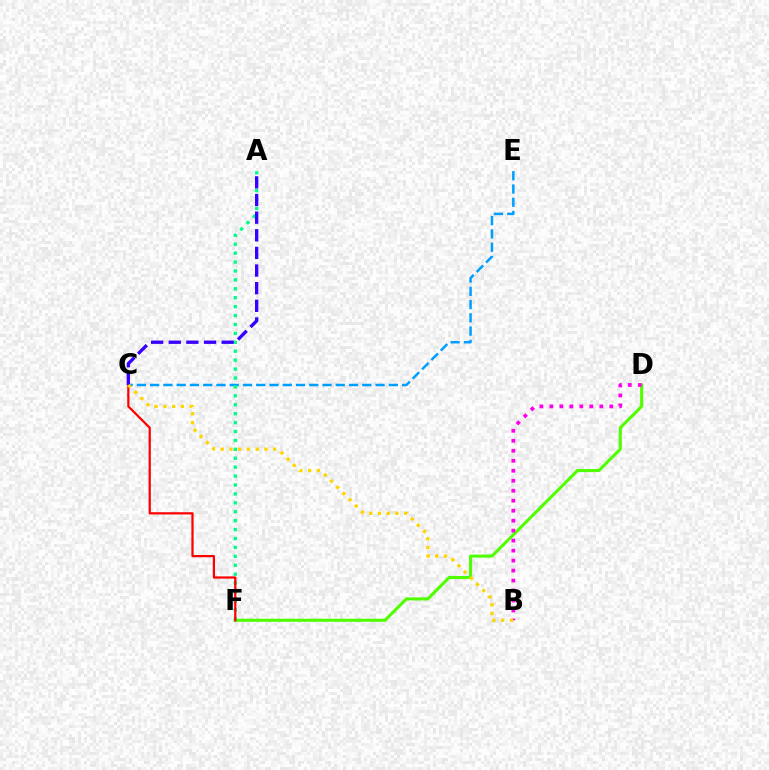{('D', 'F'): [{'color': '#4fff00', 'line_style': 'solid', 'thickness': 2.21}], ('C', 'E'): [{'color': '#009eff', 'line_style': 'dashed', 'thickness': 1.8}], ('A', 'F'): [{'color': '#00ff86', 'line_style': 'dotted', 'thickness': 2.42}], ('C', 'F'): [{'color': '#ff0000', 'line_style': 'solid', 'thickness': 1.61}], ('B', 'D'): [{'color': '#ff00ed', 'line_style': 'dotted', 'thickness': 2.71}], ('A', 'C'): [{'color': '#3700ff', 'line_style': 'dashed', 'thickness': 2.4}], ('B', 'C'): [{'color': '#ffd500', 'line_style': 'dotted', 'thickness': 2.38}]}